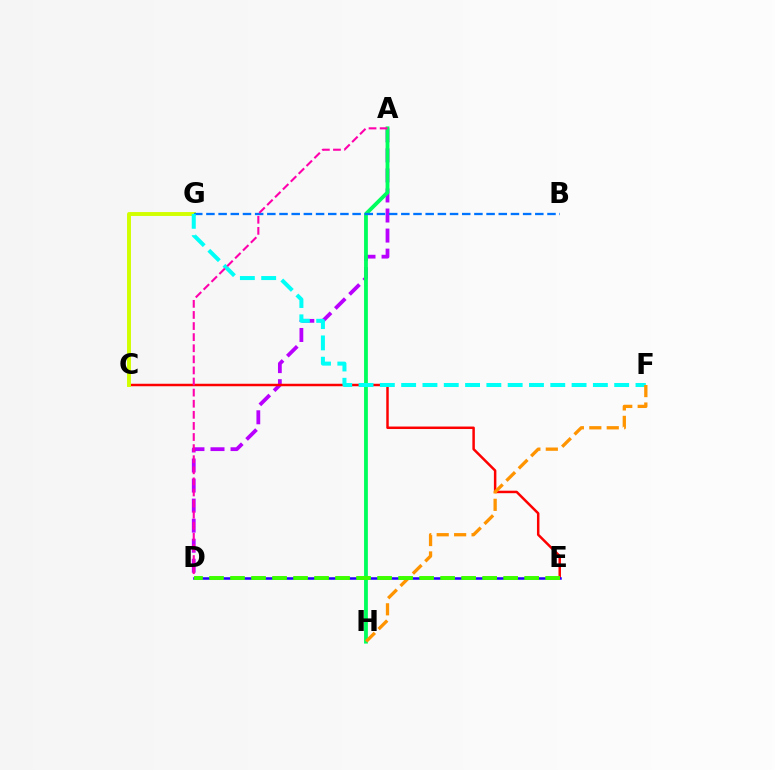{('A', 'D'): [{'color': '#b900ff', 'line_style': 'dashed', 'thickness': 2.72}, {'color': '#ff00ac', 'line_style': 'dashed', 'thickness': 1.51}], ('A', 'H'): [{'color': '#00ff5c', 'line_style': 'solid', 'thickness': 2.75}], ('C', 'E'): [{'color': '#ff0000', 'line_style': 'solid', 'thickness': 1.79}], ('C', 'G'): [{'color': '#d1ff00', 'line_style': 'solid', 'thickness': 2.82}], ('B', 'G'): [{'color': '#0074ff', 'line_style': 'dashed', 'thickness': 1.65}], ('F', 'G'): [{'color': '#00fff6', 'line_style': 'dashed', 'thickness': 2.89}], ('F', 'H'): [{'color': '#ff9400', 'line_style': 'dashed', 'thickness': 2.37}], ('D', 'E'): [{'color': '#2500ff', 'line_style': 'solid', 'thickness': 1.81}, {'color': '#3dff00', 'line_style': 'dashed', 'thickness': 2.85}]}